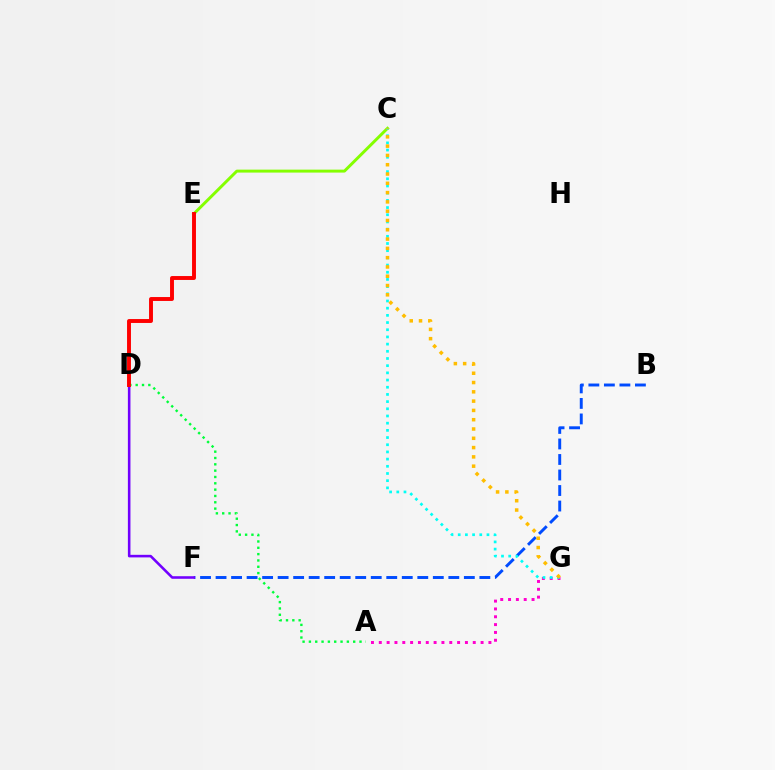{('A', 'G'): [{'color': '#ff00cf', 'line_style': 'dotted', 'thickness': 2.13}], ('B', 'F'): [{'color': '#004bff', 'line_style': 'dashed', 'thickness': 2.11}], ('D', 'F'): [{'color': '#7200ff', 'line_style': 'solid', 'thickness': 1.85}], ('C', 'E'): [{'color': '#84ff00', 'line_style': 'solid', 'thickness': 2.13}], ('C', 'G'): [{'color': '#00fff6', 'line_style': 'dotted', 'thickness': 1.95}, {'color': '#ffbd00', 'line_style': 'dotted', 'thickness': 2.52}], ('A', 'D'): [{'color': '#00ff39', 'line_style': 'dotted', 'thickness': 1.72}], ('D', 'E'): [{'color': '#ff0000', 'line_style': 'solid', 'thickness': 2.82}]}